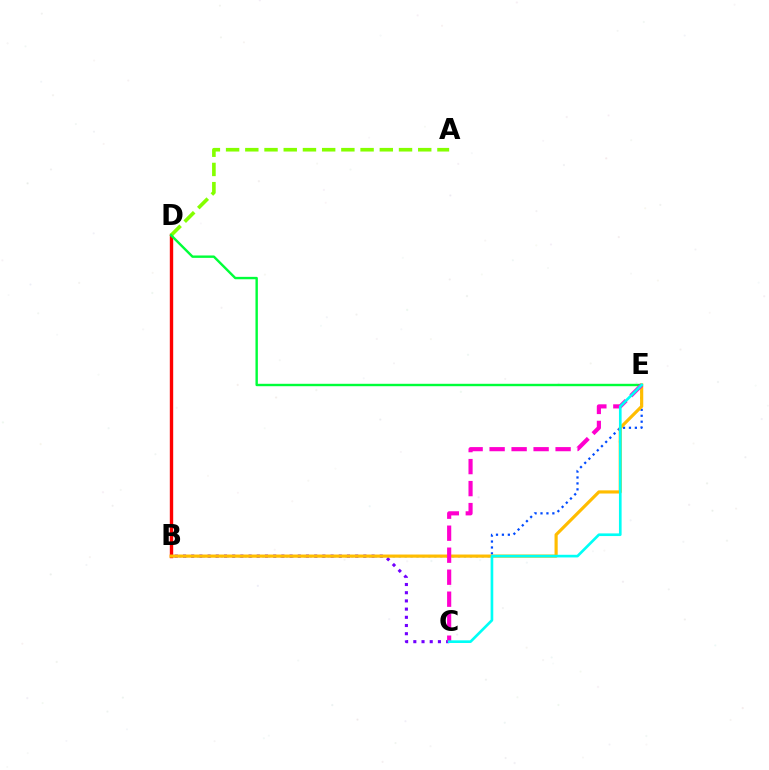{('B', 'D'): [{'color': '#ff0000', 'line_style': 'solid', 'thickness': 2.43}], ('B', 'C'): [{'color': '#7200ff', 'line_style': 'dotted', 'thickness': 2.23}], ('B', 'E'): [{'color': '#004bff', 'line_style': 'dotted', 'thickness': 1.61}, {'color': '#ffbd00', 'line_style': 'solid', 'thickness': 2.28}], ('A', 'D'): [{'color': '#84ff00', 'line_style': 'dashed', 'thickness': 2.61}], ('D', 'E'): [{'color': '#00ff39', 'line_style': 'solid', 'thickness': 1.73}], ('C', 'E'): [{'color': '#ff00cf', 'line_style': 'dashed', 'thickness': 2.99}, {'color': '#00fff6', 'line_style': 'solid', 'thickness': 1.91}]}